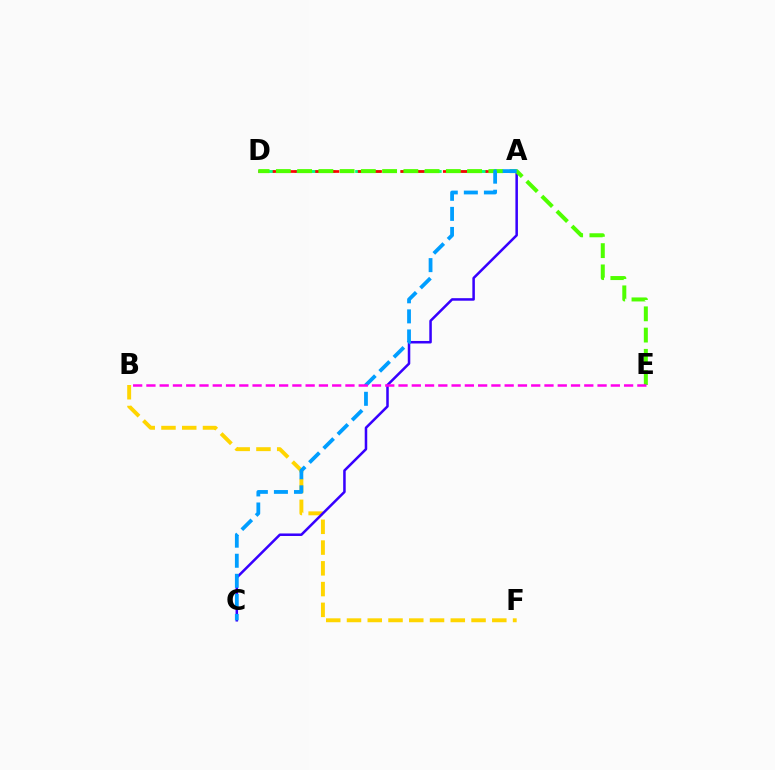{('A', 'D'): [{'color': '#00ff86', 'line_style': 'dashed', 'thickness': 2.06}, {'color': '#ff0000', 'line_style': 'dashed', 'thickness': 1.93}], ('B', 'F'): [{'color': '#ffd500', 'line_style': 'dashed', 'thickness': 2.82}], ('A', 'C'): [{'color': '#3700ff', 'line_style': 'solid', 'thickness': 1.82}, {'color': '#009eff', 'line_style': 'dashed', 'thickness': 2.73}], ('D', 'E'): [{'color': '#4fff00', 'line_style': 'dashed', 'thickness': 2.89}], ('B', 'E'): [{'color': '#ff00ed', 'line_style': 'dashed', 'thickness': 1.8}]}